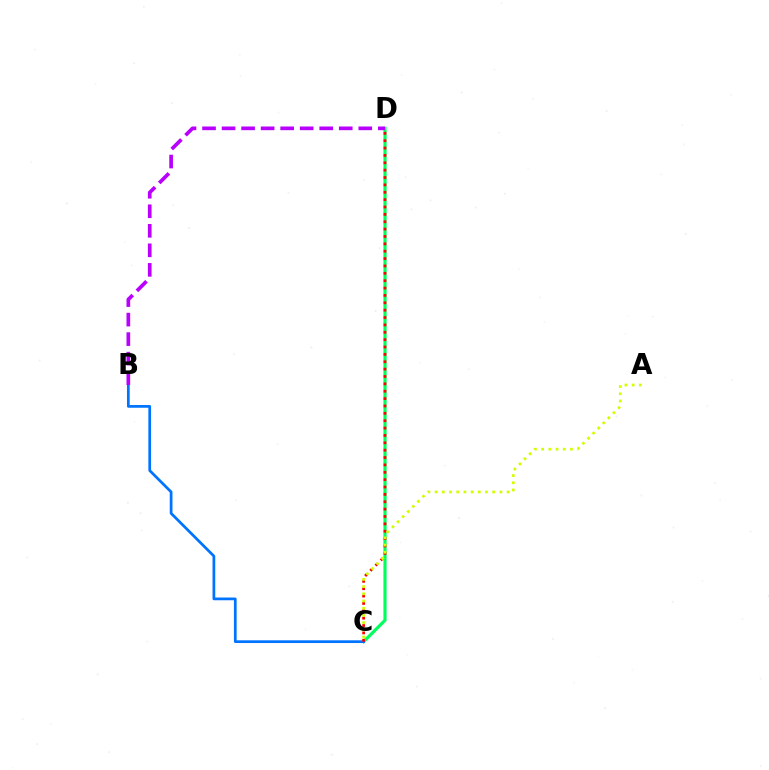{('C', 'D'): [{'color': '#00ff5c', 'line_style': 'solid', 'thickness': 2.28}, {'color': '#ff0000', 'line_style': 'dotted', 'thickness': 2.0}], ('B', 'C'): [{'color': '#0074ff', 'line_style': 'solid', 'thickness': 1.97}], ('B', 'D'): [{'color': '#b900ff', 'line_style': 'dashed', 'thickness': 2.65}], ('A', 'C'): [{'color': '#d1ff00', 'line_style': 'dotted', 'thickness': 1.96}]}